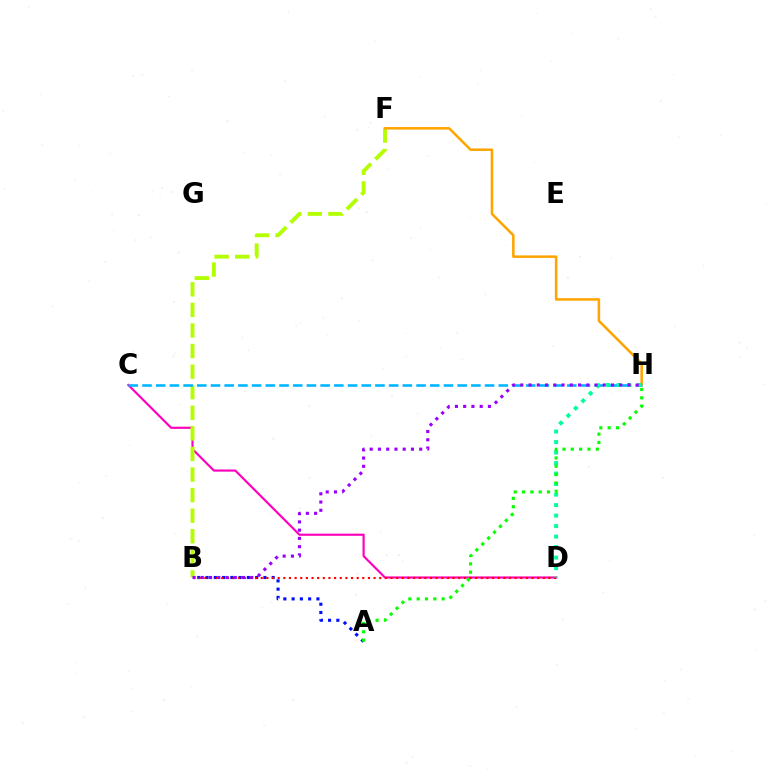{('A', 'B'): [{'color': '#0010ff', 'line_style': 'dotted', 'thickness': 2.25}], ('C', 'D'): [{'color': '#ff00bd', 'line_style': 'solid', 'thickness': 1.56}], ('B', 'F'): [{'color': '#b3ff00', 'line_style': 'dashed', 'thickness': 2.8}], ('F', 'H'): [{'color': '#ffa500', 'line_style': 'solid', 'thickness': 1.83}], ('C', 'H'): [{'color': '#00b5ff', 'line_style': 'dashed', 'thickness': 1.86}], ('B', 'D'): [{'color': '#ff0000', 'line_style': 'dotted', 'thickness': 1.53}], ('D', 'H'): [{'color': '#00ff9d', 'line_style': 'dotted', 'thickness': 2.85}], ('B', 'H'): [{'color': '#9b00ff', 'line_style': 'dotted', 'thickness': 2.24}], ('A', 'H'): [{'color': '#08ff00', 'line_style': 'dotted', 'thickness': 2.26}]}